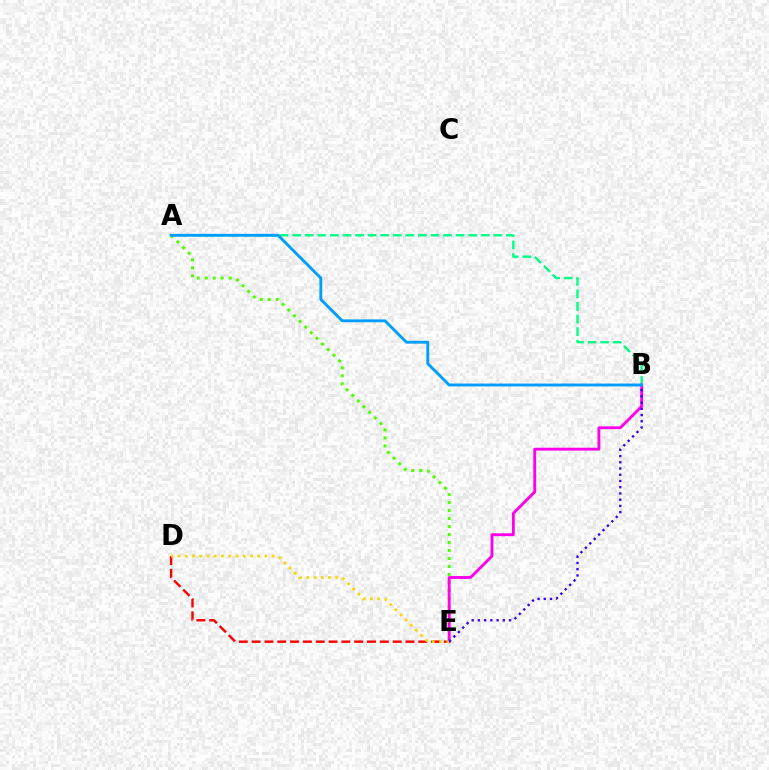{('A', 'B'): [{'color': '#00ff86', 'line_style': 'dashed', 'thickness': 1.71}, {'color': '#009eff', 'line_style': 'solid', 'thickness': 2.06}], ('D', 'E'): [{'color': '#ff0000', 'line_style': 'dashed', 'thickness': 1.74}, {'color': '#ffd500', 'line_style': 'dotted', 'thickness': 1.97}], ('A', 'E'): [{'color': '#4fff00', 'line_style': 'dotted', 'thickness': 2.17}], ('B', 'E'): [{'color': '#ff00ed', 'line_style': 'solid', 'thickness': 2.06}, {'color': '#3700ff', 'line_style': 'dotted', 'thickness': 1.69}]}